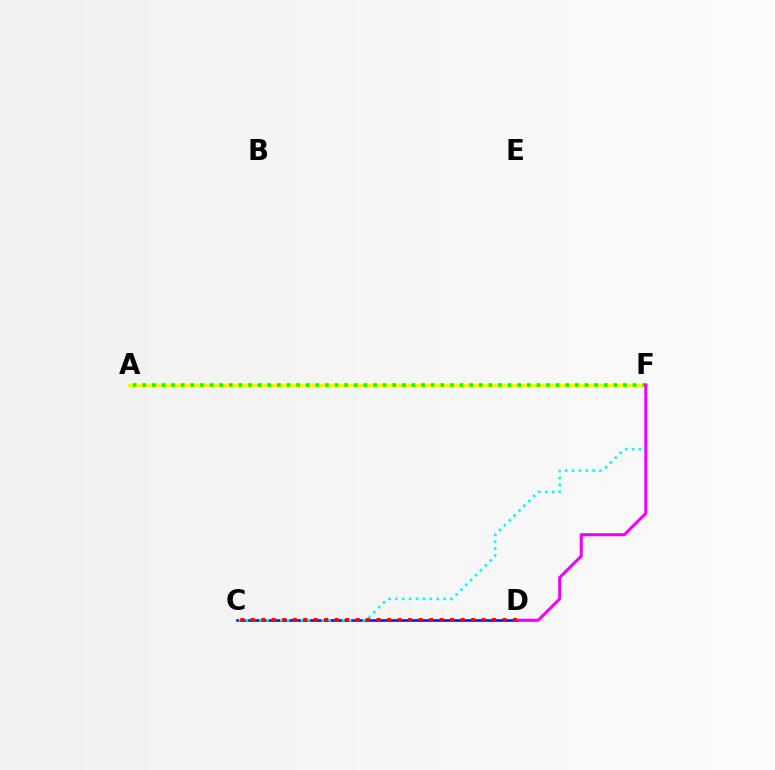{('A', 'F'): [{'color': '#fcf500', 'line_style': 'solid', 'thickness': 2.44}, {'color': '#08ff00', 'line_style': 'dotted', 'thickness': 2.61}], ('C', 'D'): [{'color': '#0010ff', 'line_style': 'solid', 'thickness': 1.84}, {'color': '#ff0000', 'line_style': 'dotted', 'thickness': 2.85}], ('C', 'F'): [{'color': '#00fff6', 'line_style': 'dotted', 'thickness': 1.87}], ('D', 'F'): [{'color': '#ee00ff', 'line_style': 'solid', 'thickness': 2.2}]}